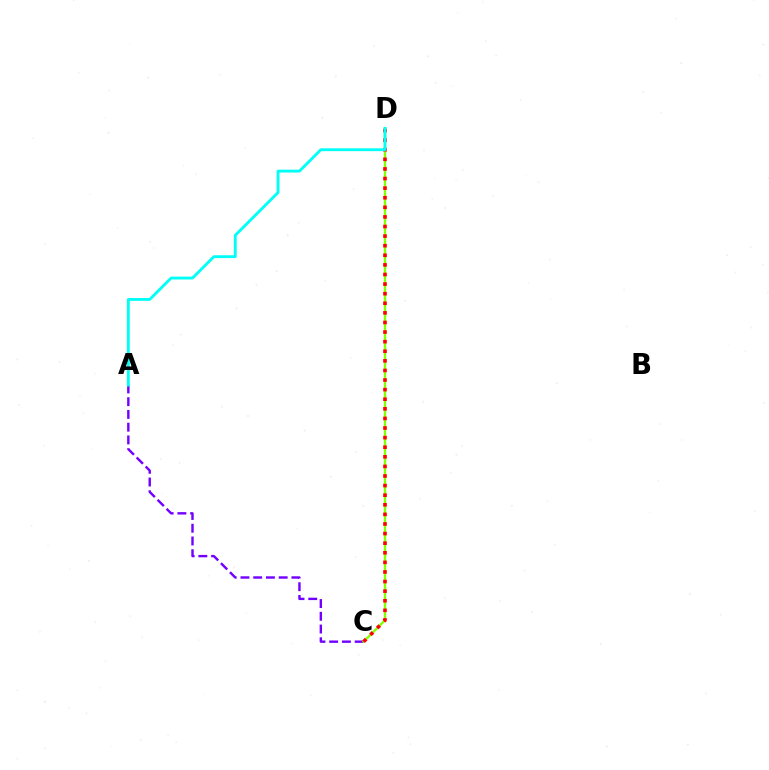{('A', 'C'): [{'color': '#7200ff', 'line_style': 'dashed', 'thickness': 1.73}], ('C', 'D'): [{'color': '#84ff00', 'line_style': 'solid', 'thickness': 1.68}, {'color': '#ff0000', 'line_style': 'dotted', 'thickness': 2.61}], ('A', 'D'): [{'color': '#00fff6', 'line_style': 'solid', 'thickness': 2.06}]}